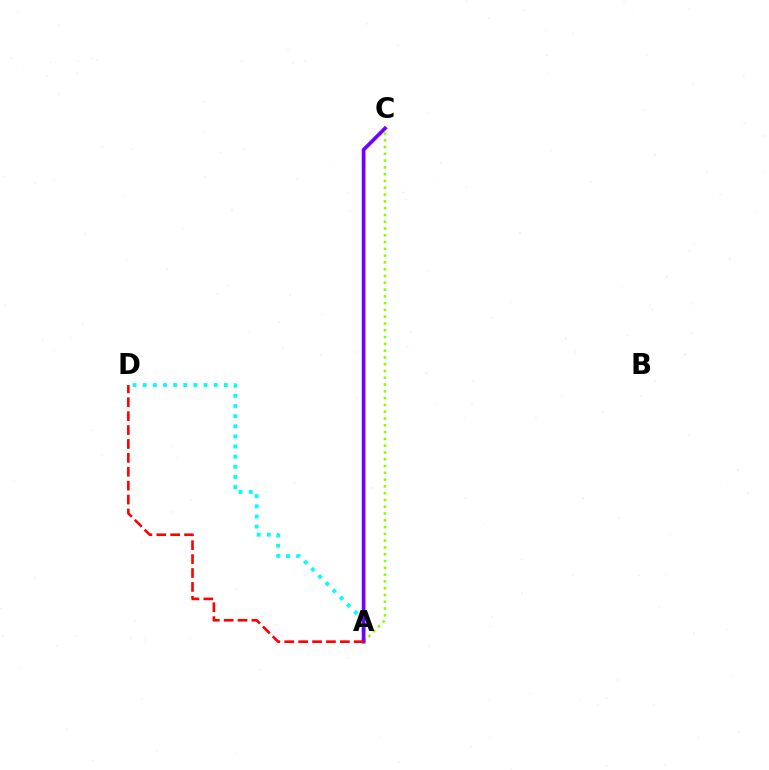{('A', 'D'): [{'color': '#00fff6', 'line_style': 'dotted', 'thickness': 2.76}, {'color': '#ff0000', 'line_style': 'dashed', 'thickness': 1.89}], ('A', 'C'): [{'color': '#84ff00', 'line_style': 'dotted', 'thickness': 1.84}, {'color': '#7200ff', 'line_style': 'solid', 'thickness': 2.66}]}